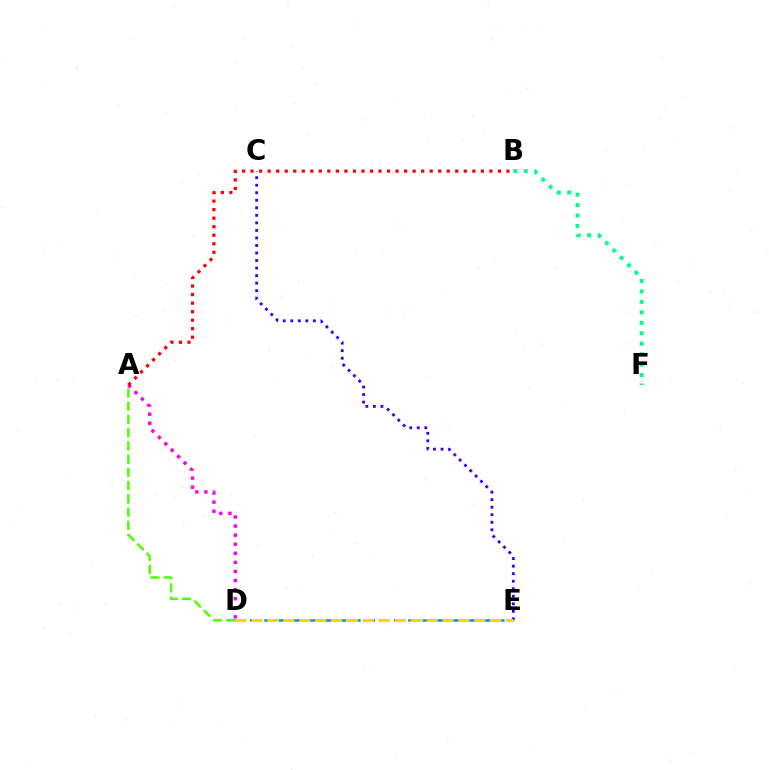{('A', 'D'): [{'color': '#4fff00', 'line_style': 'dashed', 'thickness': 1.8}, {'color': '#ff00ed', 'line_style': 'dotted', 'thickness': 2.47}], ('D', 'E'): [{'color': '#009eff', 'line_style': 'dashed', 'thickness': 1.96}, {'color': '#ffd500', 'line_style': 'dashed', 'thickness': 2.16}], ('B', 'F'): [{'color': '#00ff86', 'line_style': 'dotted', 'thickness': 2.84}], ('C', 'E'): [{'color': '#3700ff', 'line_style': 'dotted', 'thickness': 2.05}], ('A', 'B'): [{'color': '#ff0000', 'line_style': 'dotted', 'thickness': 2.32}]}